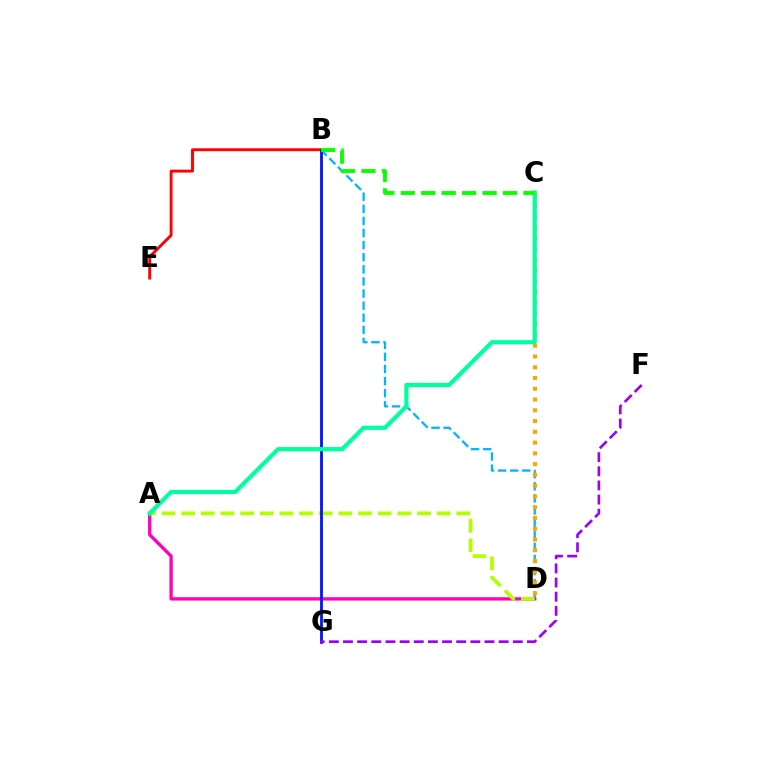{('B', 'D'): [{'color': '#00b5ff', 'line_style': 'dashed', 'thickness': 1.64}], ('A', 'D'): [{'color': '#ff00bd', 'line_style': 'solid', 'thickness': 2.39}, {'color': '#b3ff00', 'line_style': 'dashed', 'thickness': 2.67}], ('B', 'E'): [{'color': '#ff0000', 'line_style': 'solid', 'thickness': 2.1}], ('B', 'G'): [{'color': '#0010ff', 'line_style': 'solid', 'thickness': 1.99}], ('F', 'G'): [{'color': '#9b00ff', 'line_style': 'dashed', 'thickness': 1.92}], ('C', 'D'): [{'color': '#ffa500', 'line_style': 'dotted', 'thickness': 2.92}], ('A', 'C'): [{'color': '#00ff9d', 'line_style': 'solid', 'thickness': 2.99}], ('B', 'C'): [{'color': '#08ff00', 'line_style': 'dashed', 'thickness': 2.78}]}